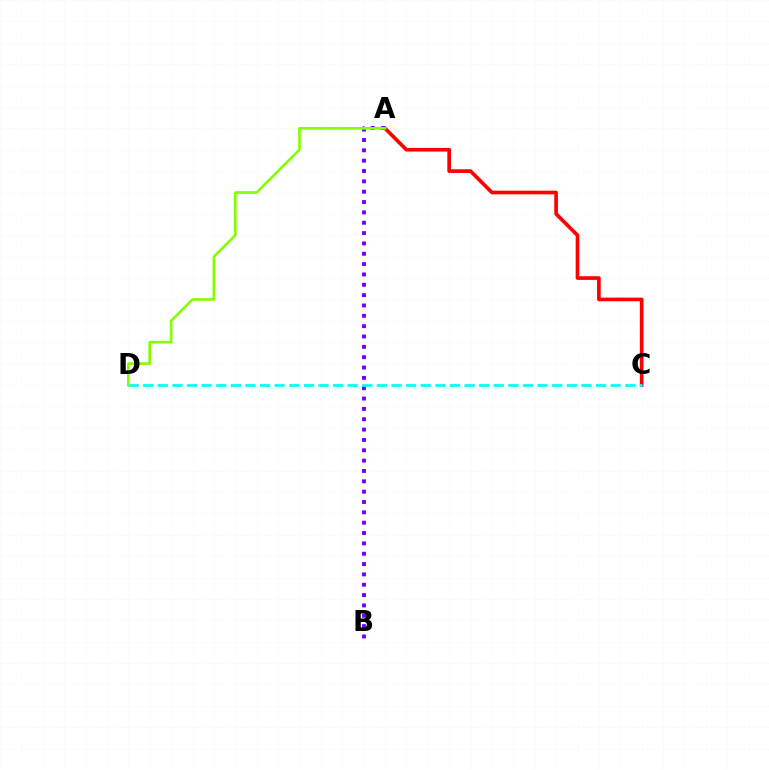{('A', 'C'): [{'color': '#ff0000', 'line_style': 'solid', 'thickness': 2.64}], ('A', 'B'): [{'color': '#7200ff', 'line_style': 'dotted', 'thickness': 2.81}], ('C', 'D'): [{'color': '#00fff6', 'line_style': 'dashed', 'thickness': 1.98}], ('A', 'D'): [{'color': '#84ff00', 'line_style': 'solid', 'thickness': 1.91}]}